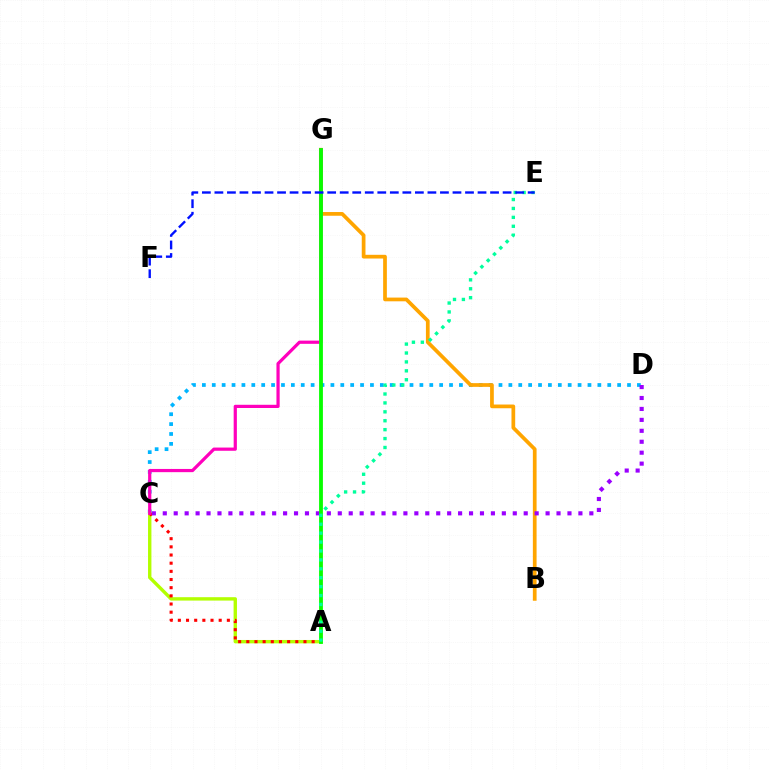{('C', 'D'): [{'color': '#00b5ff', 'line_style': 'dotted', 'thickness': 2.69}, {'color': '#9b00ff', 'line_style': 'dotted', 'thickness': 2.97}], ('A', 'C'): [{'color': '#b3ff00', 'line_style': 'solid', 'thickness': 2.44}, {'color': '#ff0000', 'line_style': 'dotted', 'thickness': 2.22}], ('B', 'G'): [{'color': '#ffa500', 'line_style': 'solid', 'thickness': 2.68}], ('C', 'G'): [{'color': '#ff00bd', 'line_style': 'solid', 'thickness': 2.31}], ('A', 'G'): [{'color': '#08ff00', 'line_style': 'solid', 'thickness': 2.75}], ('A', 'E'): [{'color': '#00ff9d', 'line_style': 'dotted', 'thickness': 2.42}], ('E', 'F'): [{'color': '#0010ff', 'line_style': 'dashed', 'thickness': 1.7}]}